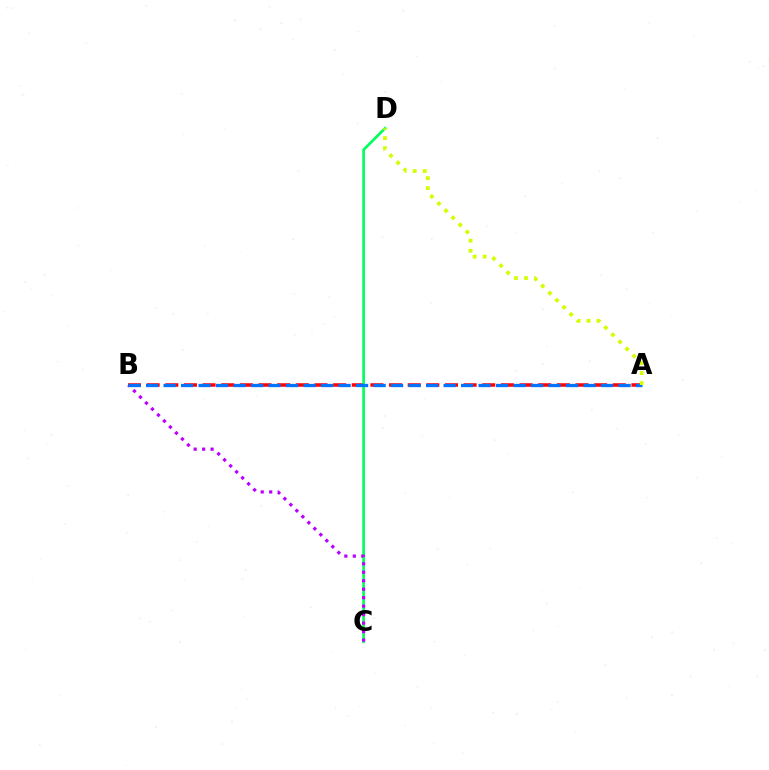{('A', 'B'): [{'color': '#ff0000', 'line_style': 'dashed', 'thickness': 2.53}, {'color': '#0074ff', 'line_style': 'dashed', 'thickness': 2.38}], ('C', 'D'): [{'color': '#00ff5c', 'line_style': 'solid', 'thickness': 1.93}], ('B', 'C'): [{'color': '#b900ff', 'line_style': 'dotted', 'thickness': 2.3}], ('A', 'D'): [{'color': '#d1ff00', 'line_style': 'dotted', 'thickness': 2.73}]}